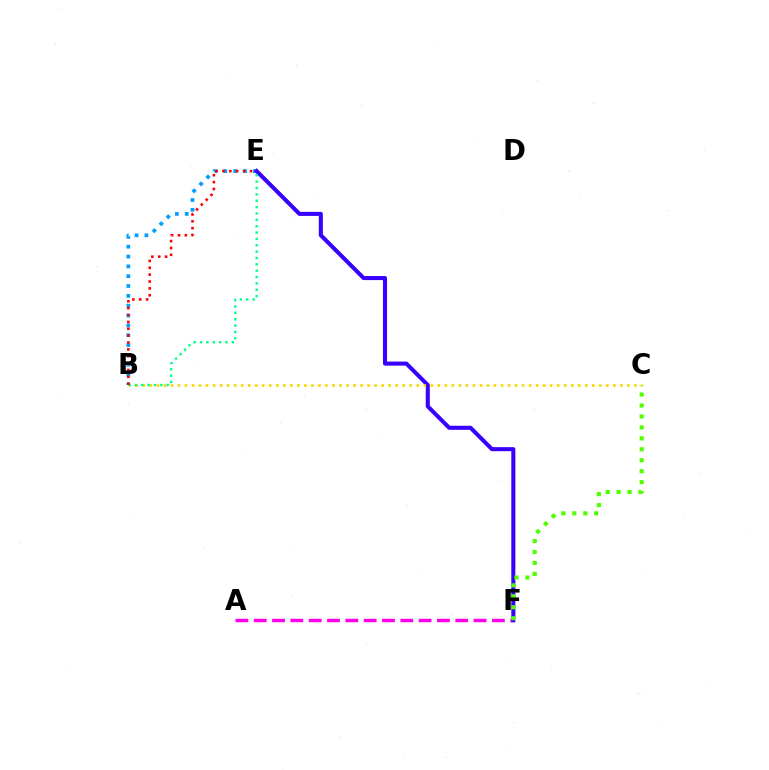{('A', 'F'): [{'color': '#ff00ed', 'line_style': 'dashed', 'thickness': 2.49}], ('B', 'E'): [{'color': '#009eff', 'line_style': 'dotted', 'thickness': 2.67}, {'color': '#00ff86', 'line_style': 'dotted', 'thickness': 1.73}, {'color': '#ff0000', 'line_style': 'dotted', 'thickness': 1.87}], ('E', 'F'): [{'color': '#3700ff', 'line_style': 'solid', 'thickness': 2.92}], ('C', 'F'): [{'color': '#4fff00', 'line_style': 'dotted', 'thickness': 2.98}], ('B', 'C'): [{'color': '#ffd500', 'line_style': 'dotted', 'thickness': 1.91}]}